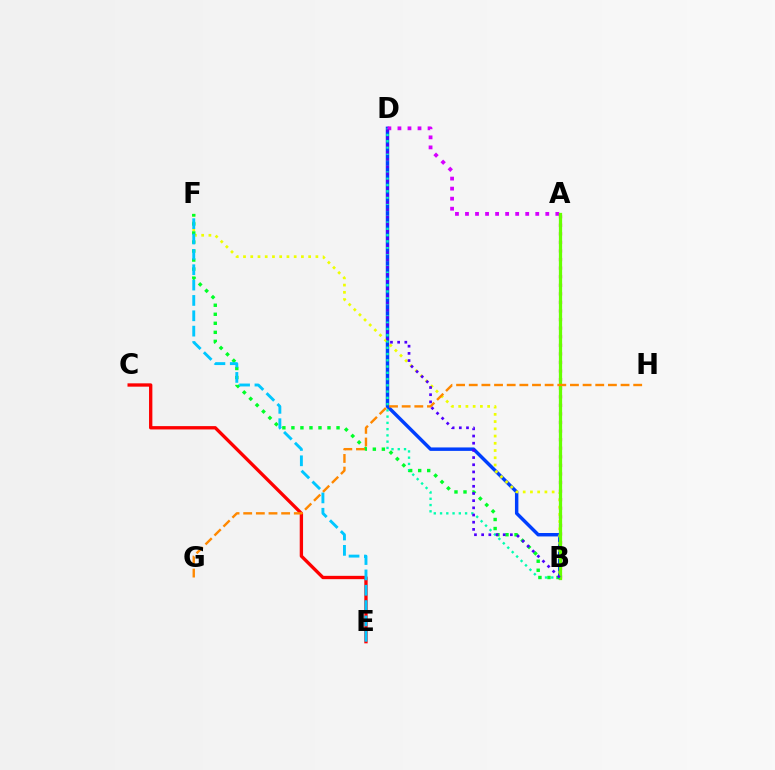{('A', 'B'): [{'color': '#ff00a0', 'line_style': 'dotted', 'thickness': 2.33}, {'color': '#66ff00', 'line_style': 'solid', 'thickness': 2.34}], ('B', 'D'): [{'color': '#003fff', 'line_style': 'solid', 'thickness': 2.48}, {'color': '#00ffaf', 'line_style': 'dotted', 'thickness': 1.7}, {'color': '#4f00ff', 'line_style': 'dotted', 'thickness': 1.95}], ('B', 'F'): [{'color': '#eeff00', 'line_style': 'dotted', 'thickness': 1.97}, {'color': '#00ff27', 'line_style': 'dotted', 'thickness': 2.45}], ('A', 'D'): [{'color': '#d600ff', 'line_style': 'dotted', 'thickness': 2.73}], ('C', 'E'): [{'color': '#ff0000', 'line_style': 'solid', 'thickness': 2.4}], ('E', 'F'): [{'color': '#00c7ff', 'line_style': 'dashed', 'thickness': 2.09}], ('G', 'H'): [{'color': '#ff8800', 'line_style': 'dashed', 'thickness': 1.72}]}